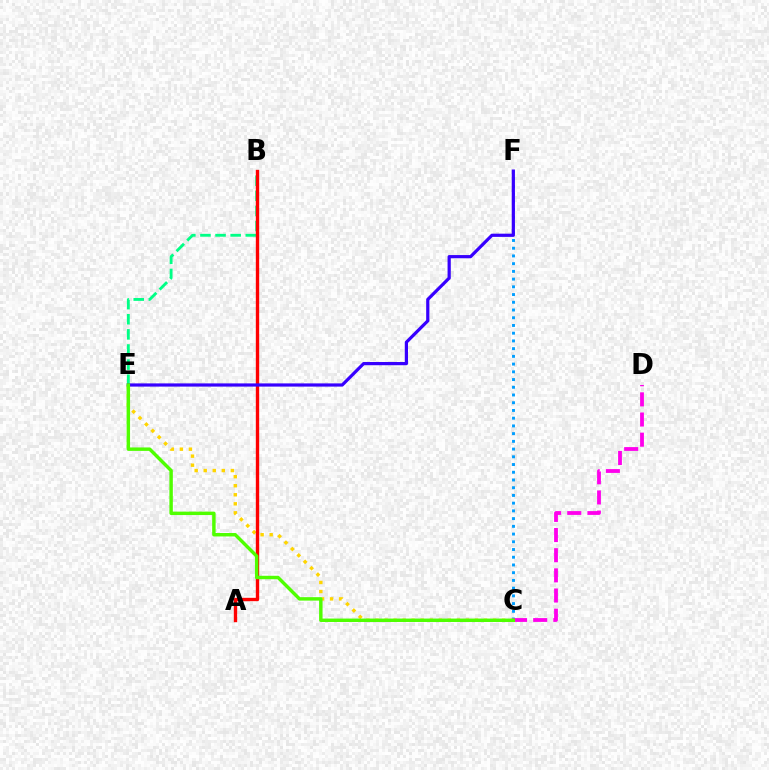{('B', 'E'): [{'color': '#00ff86', 'line_style': 'dashed', 'thickness': 2.05}], ('C', 'F'): [{'color': '#009eff', 'line_style': 'dotted', 'thickness': 2.1}], ('C', 'E'): [{'color': '#ffd500', 'line_style': 'dotted', 'thickness': 2.46}, {'color': '#4fff00', 'line_style': 'solid', 'thickness': 2.48}], ('A', 'B'): [{'color': '#ff0000', 'line_style': 'solid', 'thickness': 2.42}], ('E', 'F'): [{'color': '#3700ff', 'line_style': 'solid', 'thickness': 2.31}], ('C', 'D'): [{'color': '#ff00ed', 'line_style': 'dashed', 'thickness': 2.74}]}